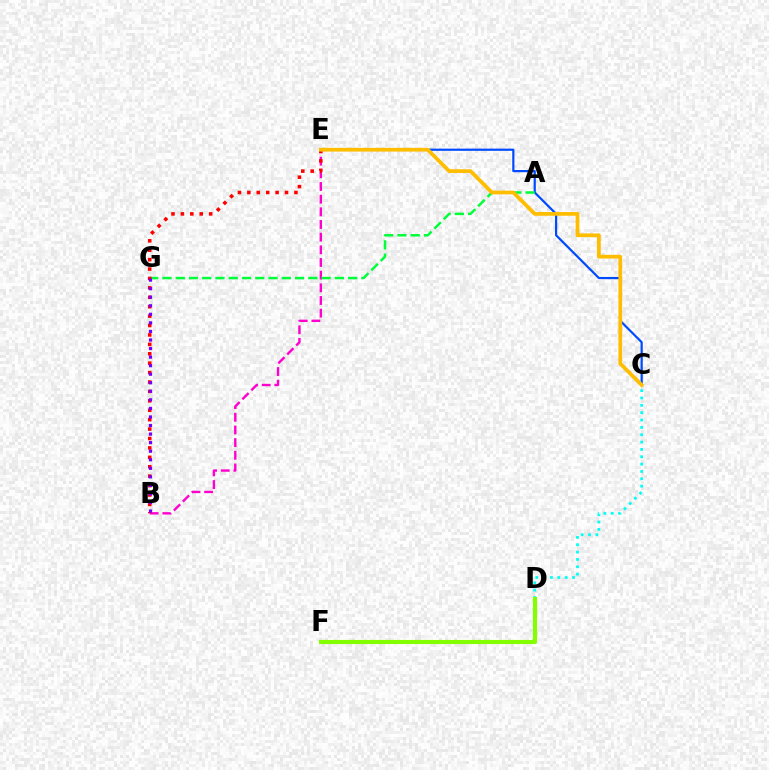{('B', 'E'): [{'color': '#ff00cf', 'line_style': 'dashed', 'thickness': 1.72}, {'color': '#ff0000', 'line_style': 'dotted', 'thickness': 2.56}], ('C', 'D'): [{'color': '#00fff6', 'line_style': 'dotted', 'thickness': 2.0}], ('C', 'E'): [{'color': '#004bff', 'line_style': 'solid', 'thickness': 1.59}, {'color': '#ffbd00', 'line_style': 'solid', 'thickness': 2.68}], ('A', 'G'): [{'color': '#00ff39', 'line_style': 'dashed', 'thickness': 1.8}], ('D', 'F'): [{'color': '#84ff00', 'line_style': 'solid', 'thickness': 2.96}], ('B', 'G'): [{'color': '#7200ff', 'line_style': 'dotted', 'thickness': 2.32}]}